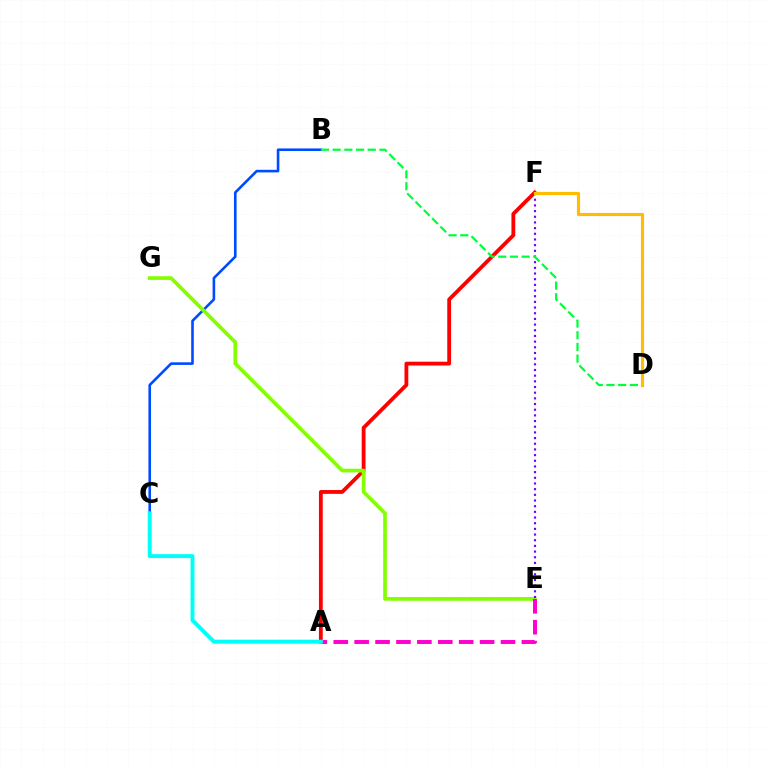{('A', 'F'): [{'color': '#ff0000', 'line_style': 'solid', 'thickness': 2.74}], ('B', 'C'): [{'color': '#004bff', 'line_style': 'solid', 'thickness': 1.87}], ('E', 'G'): [{'color': '#84ff00', 'line_style': 'solid', 'thickness': 2.66}], ('E', 'F'): [{'color': '#7200ff', 'line_style': 'dotted', 'thickness': 1.54}], ('B', 'D'): [{'color': '#00ff39', 'line_style': 'dashed', 'thickness': 1.59}], ('A', 'E'): [{'color': '#ff00cf', 'line_style': 'dashed', 'thickness': 2.84}], ('A', 'C'): [{'color': '#00fff6', 'line_style': 'solid', 'thickness': 2.84}], ('D', 'F'): [{'color': '#ffbd00', 'line_style': 'solid', 'thickness': 2.26}]}